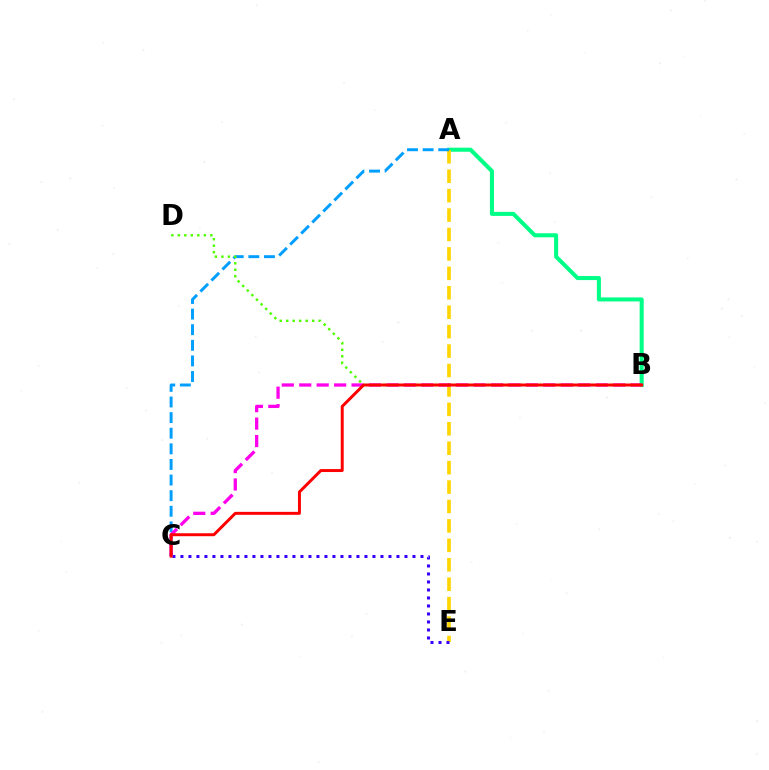{('A', 'B'): [{'color': '#00ff86', 'line_style': 'solid', 'thickness': 2.92}], ('A', 'E'): [{'color': '#ffd500', 'line_style': 'dashed', 'thickness': 2.64}], ('A', 'C'): [{'color': '#009eff', 'line_style': 'dashed', 'thickness': 2.12}], ('B', 'D'): [{'color': '#4fff00', 'line_style': 'dotted', 'thickness': 1.76}], ('C', 'E'): [{'color': '#3700ff', 'line_style': 'dotted', 'thickness': 2.17}], ('B', 'C'): [{'color': '#ff00ed', 'line_style': 'dashed', 'thickness': 2.37}, {'color': '#ff0000', 'line_style': 'solid', 'thickness': 2.13}]}